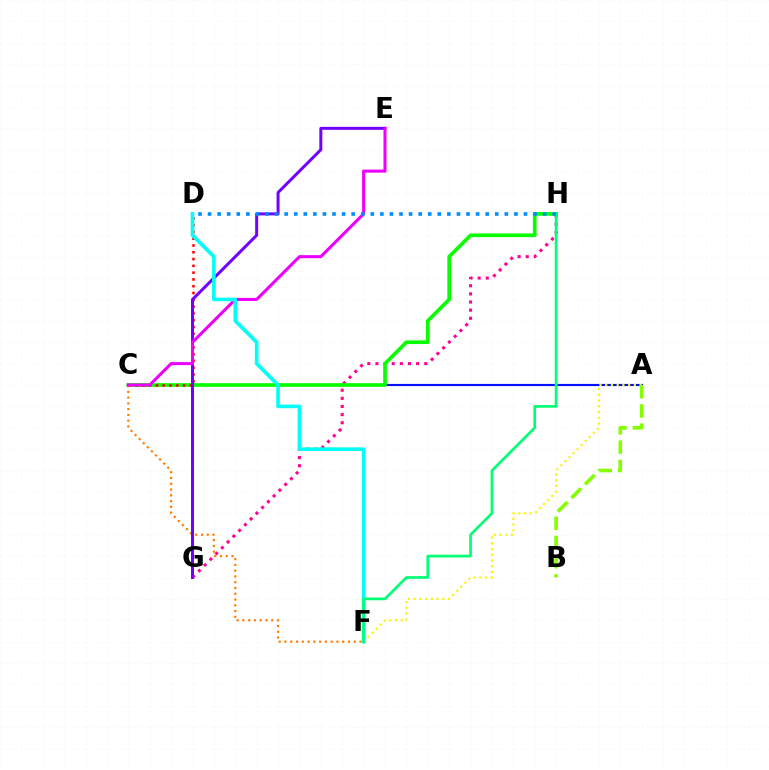{('A', 'C'): [{'color': '#0010ff', 'line_style': 'solid', 'thickness': 1.55}], ('G', 'H'): [{'color': '#ff0094', 'line_style': 'dotted', 'thickness': 2.21}], ('C', 'H'): [{'color': '#08ff00', 'line_style': 'solid', 'thickness': 2.64}], ('C', 'D'): [{'color': '#ff0000', 'line_style': 'dotted', 'thickness': 1.85}], ('C', 'F'): [{'color': '#ff7c00', 'line_style': 'dotted', 'thickness': 1.57}], ('E', 'G'): [{'color': '#7200ff', 'line_style': 'solid', 'thickness': 2.15}], ('C', 'E'): [{'color': '#ee00ff', 'line_style': 'solid', 'thickness': 2.2}], ('D', 'F'): [{'color': '#00fff6', 'line_style': 'solid', 'thickness': 2.63}], ('A', 'F'): [{'color': '#fcf500', 'line_style': 'dotted', 'thickness': 1.56}], ('F', 'H'): [{'color': '#00ff74', 'line_style': 'solid', 'thickness': 1.94}], ('A', 'B'): [{'color': '#84ff00', 'line_style': 'dashed', 'thickness': 2.61}], ('D', 'H'): [{'color': '#008cff', 'line_style': 'dotted', 'thickness': 2.6}]}